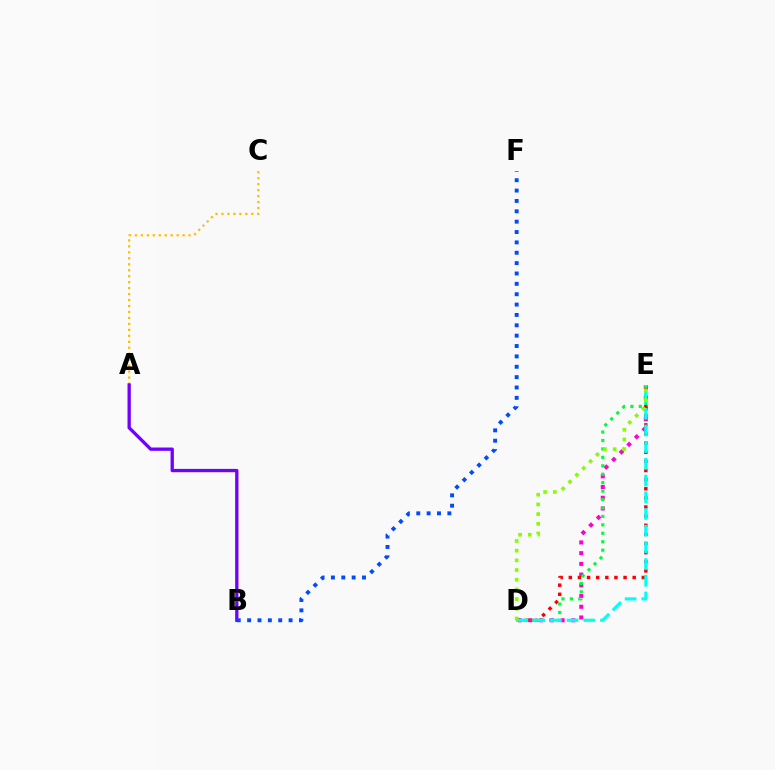{('D', 'E'): [{'color': '#ff00cf', 'line_style': 'dotted', 'thickness': 2.91}, {'color': '#ff0000', 'line_style': 'dotted', 'thickness': 2.48}, {'color': '#00ff39', 'line_style': 'dotted', 'thickness': 2.29}, {'color': '#00fff6', 'line_style': 'dashed', 'thickness': 2.27}, {'color': '#84ff00', 'line_style': 'dotted', 'thickness': 2.63}], ('A', 'C'): [{'color': '#ffbd00', 'line_style': 'dotted', 'thickness': 1.62}], ('A', 'B'): [{'color': '#7200ff', 'line_style': 'solid', 'thickness': 2.38}], ('B', 'F'): [{'color': '#004bff', 'line_style': 'dotted', 'thickness': 2.82}]}